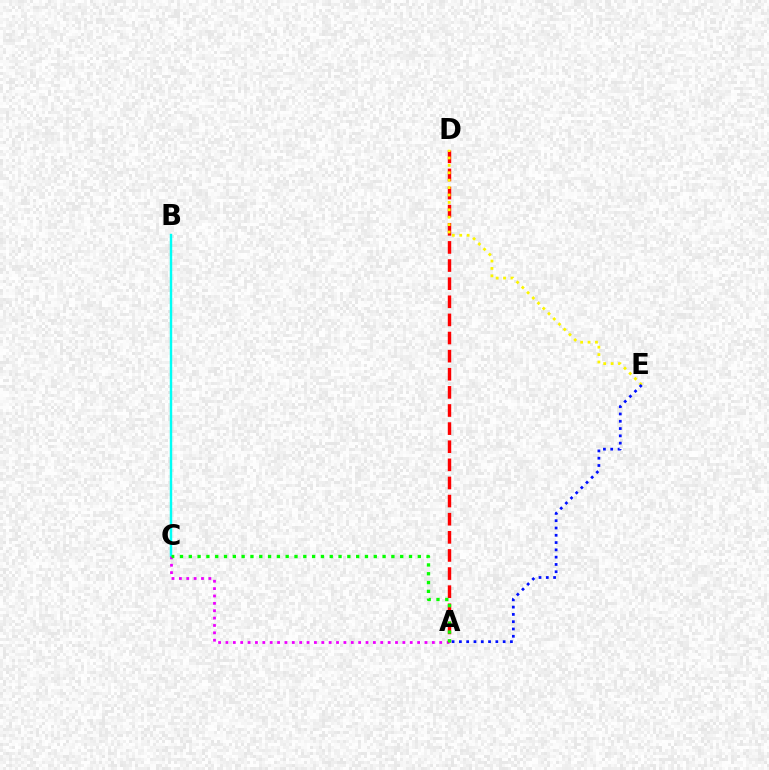{('B', 'C'): [{'color': '#00fff6', 'line_style': 'solid', 'thickness': 1.75}], ('A', 'C'): [{'color': '#ee00ff', 'line_style': 'dotted', 'thickness': 2.0}, {'color': '#08ff00', 'line_style': 'dotted', 'thickness': 2.39}], ('A', 'D'): [{'color': '#ff0000', 'line_style': 'dashed', 'thickness': 2.46}], ('D', 'E'): [{'color': '#fcf500', 'line_style': 'dotted', 'thickness': 2.01}], ('A', 'E'): [{'color': '#0010ff', 'line_style': 'dotted', 'thickness': 1.98}]}